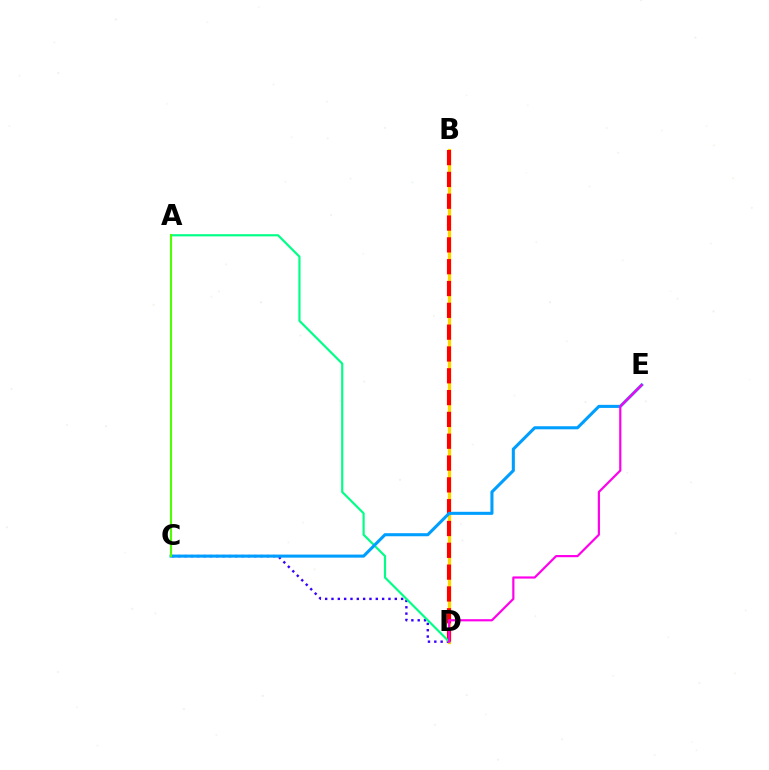{('B', 'D'): [{'color': '#ffd500', 'line_style': 'solid', 'thickness': 2.37}, {'color': '#ff0000', 'line_style': 'dashed', 'thickness': 2.96}], ('C', 'D'): [{'color': '#3700ff', 'line_style': 'dotted', 'thickness': 1.72}], ('A', 'D'): [{'color': '#00ff86', 'line_style': 'solid', 'thickness': 1.57}], ('C', 'E'): [{'color': '#009eff', 'line_style': 'solid', 'thickness': 2.21}], ('A', 'C'): [{'color': '#4fff00', 'line_style': 'solid', 'thickness': 1.51}], ('D', 'E'): [{'color': '#ff00ed', 'line_style': 'solid', 'thickness': 1.57}]}